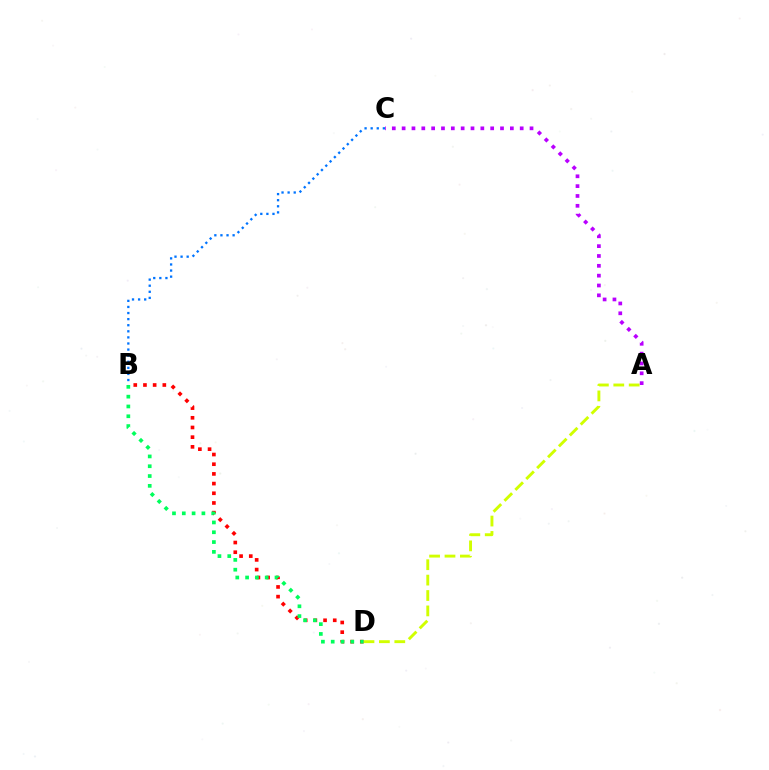{('B', 'C'): [{'color': '#0074ff', 'line_style': 'dotted', 'thickness': 1.65}], ('B', 'D'): [{'color': '#ff0000', 'line_style': 'dotted', 'thickness': 2.63}, {'color': '#00ff5c', 'line_style': 'dotted', 'thickness': 2.66}], ('A', 'D'): [{'color': '#d1ff00', 'line_style': 'dashed', 'thickness': 2.09}], ('A', 'C'): [{'color': '#b900ff', 'line_style': 'dotted', 'thickness': 2.67}]}